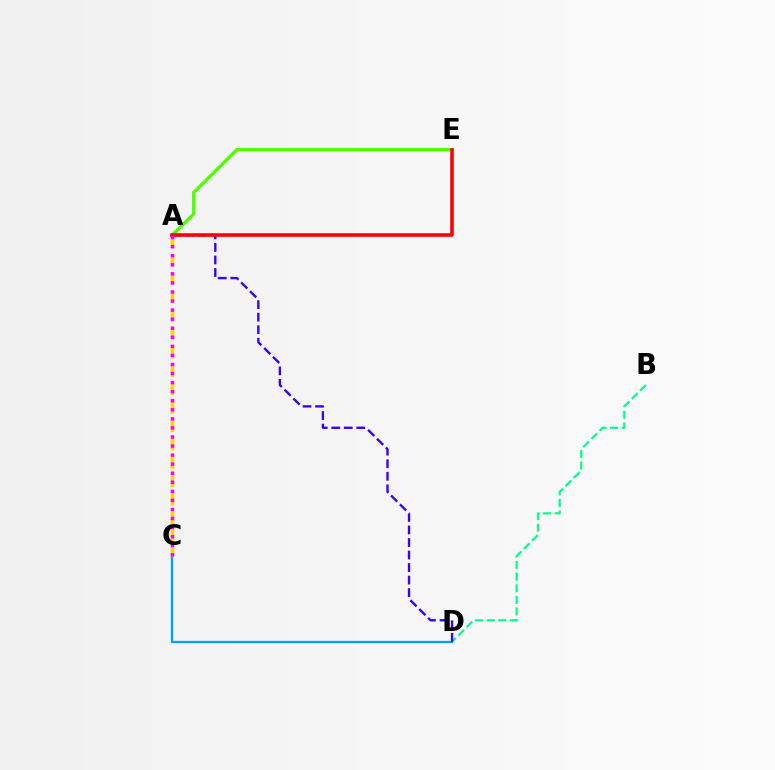{('C', 'D'): [{'color': '#009eff', 'line_style': 'solid', 'thickness': 1.64}], ('A', 'E'): [{'color': '#4fff00', 'line_style': 'solid', 'thickness': 2.42}, {'color': '#ff0000', 'line_style': 'solid', 'thickness': 2.57}], ('B', 'D'): [{'color': '#00ff86', 'line_style': 'dashed', 'thickness': 1.57}], ('A', 'C'): [{'color': '#ffd500', 'line_style': 'dashed', 'thickness': 2.5}, {'color': '#ff00ed', 'line_style': 'dotted', 'thickness': 2.46}], ('A', 'D'): [{'color': '#3700ff', 'line_style': 'dashed', 'thickness': 1.7}]}